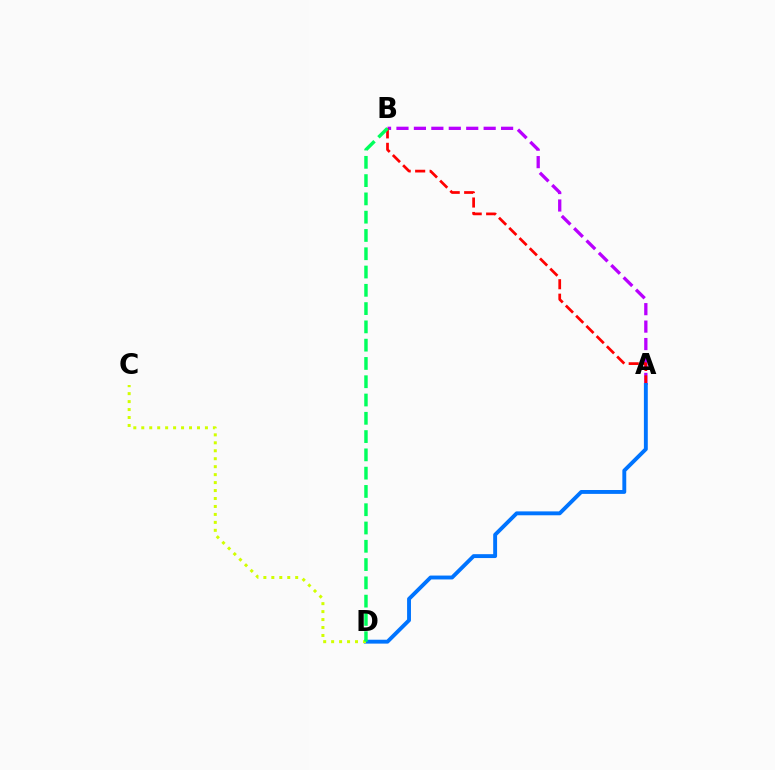{('A', 'B'): [{'color': '#b900ff', 'line_style': 'dashed', 'thickness': 2.37}, {'color': '#ff0000', 'line_style': 'dashed', 'thickness': 1.96}], ('A', 'D'): [{'color': '#0074ff', 'line_style': 'solid', 'thickness': 2.8}], ('C', 'D'): [{'color': '#d1ff00', 'line_style': 'dotted', 'thickness': 2.16}], ('B', 'D'): [{'color': '#00ff5c', 'line_style': 'dashed', 'thickness': 2.48}]}